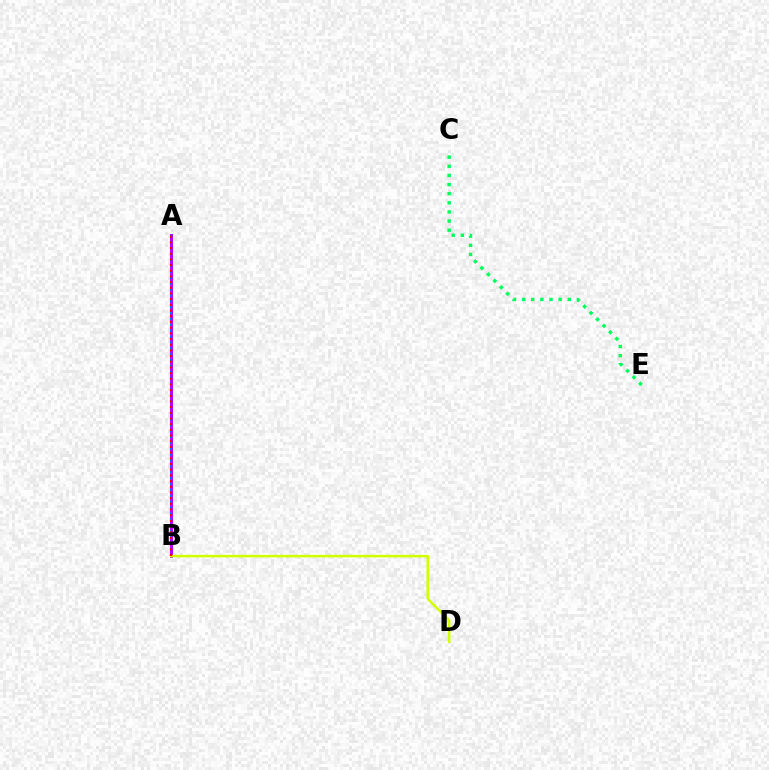{('A', 'B'): [{'color': '#b900ff', 'line_style': 'solid', 'thickness': 2.15}, {'color': '#0074ff', 'line_style': 'dotted', 'thickness': 1.6}, {'color': '#ff0000', 'line_style': 'dotted', 'thickness': 1.54}], ('B', 'D'): [{'color': '#d1ff00', 'line_style': 'solid', 'thickness': 1.82}], ('C', 'E'): [{'color': '#00ff5c', 'line_style': 'dotted', 'thickness': 2.48}]}